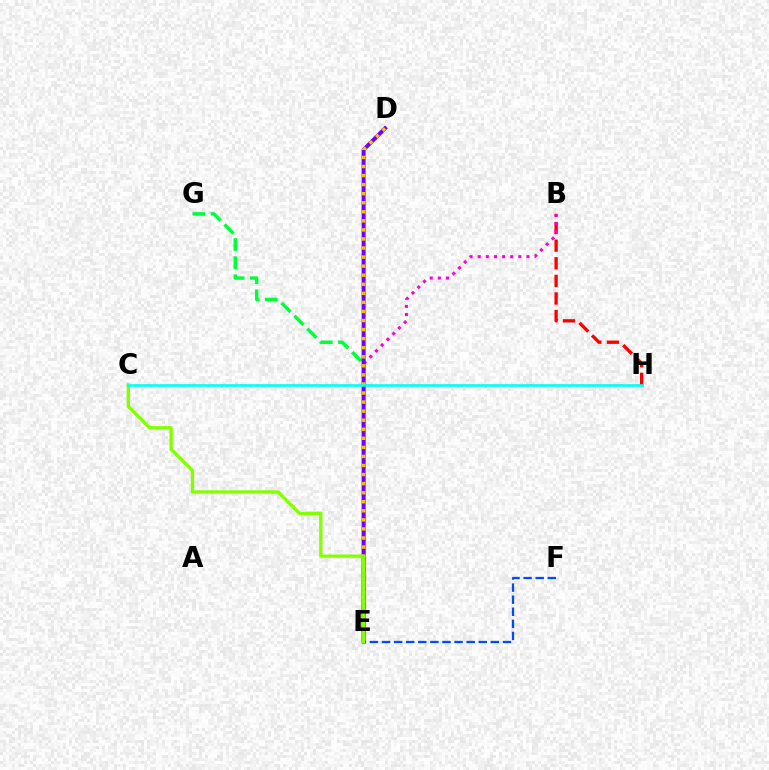{('B', 'H'): [{'color': '#ff0000', 'line_style': 'dashed', 'thickness': 2.39}], ('B', 'E'): [{'color': '#ff00cf', 'line_style': 'dotted', 'thickness': 2.21}], ('E', 'G'): [{'color': '#00ff39', 'line_style': 'dashed', 'thickness': 2.47}], ('E', 'F'): [{'color': '#004bff', 'line_style': 'dashed', 'thickness': 1.64}], ('D', 'E'): [{'color': '#7200ff', 'line_style': 'solid', 'thickness': 2.86}, {'color': '#ffbd00', 'line_style': 'dotted', 'thickness': 2.46}], ('C', 'E'): [{'color': '#84ff00', 'line_style': 'solid', 'thickness': 2.39}], ('C', 'H'): [{'color': '#00fff6', 'line_style': 'solid', 'thickness': 1.9}]}